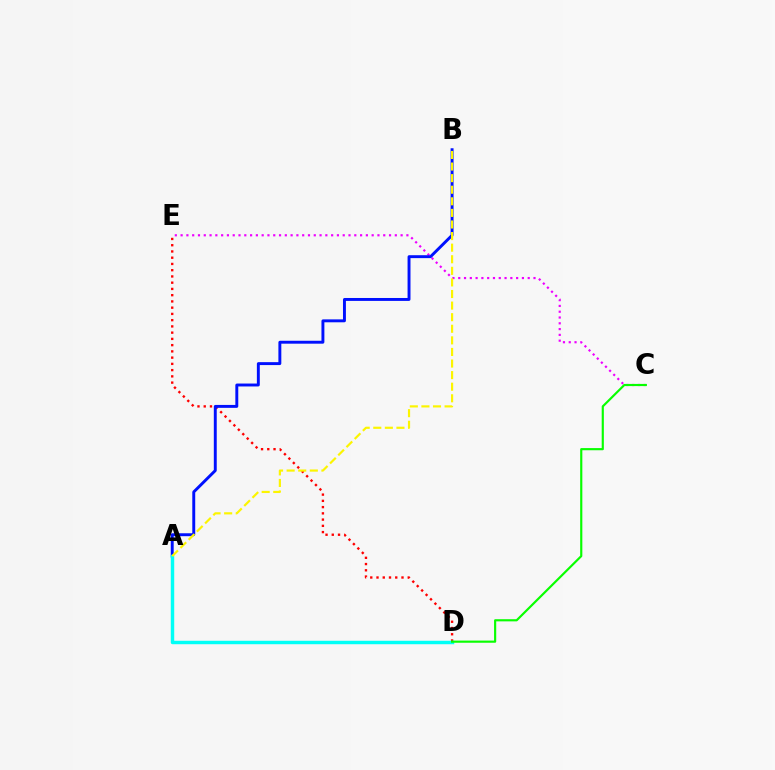{('D', 'E'): [{'color': '#ff0000', 'line_style': 'dotted', 'thickness': 1.7}], ('C', 'E'): [{'color': '#ee00ff', 'line_style': 'dotted', 'thickness': 1.57}], ('A', 'B'): [{'color': '#0010ff', 'line_style': 'solid', 'thickness': 2.1}, {'color': '#fcf500', 'line_style': 'dashed', 'thickness': 1.57}], ('A', 'D'): [{'color': '#00fff6', 'line_style': 'solid', 'thickness': 2.48}], ('C', 'D'): [{'color': '#08ff00', 'line_style': 'solid', 'thickness': 1.56}]}